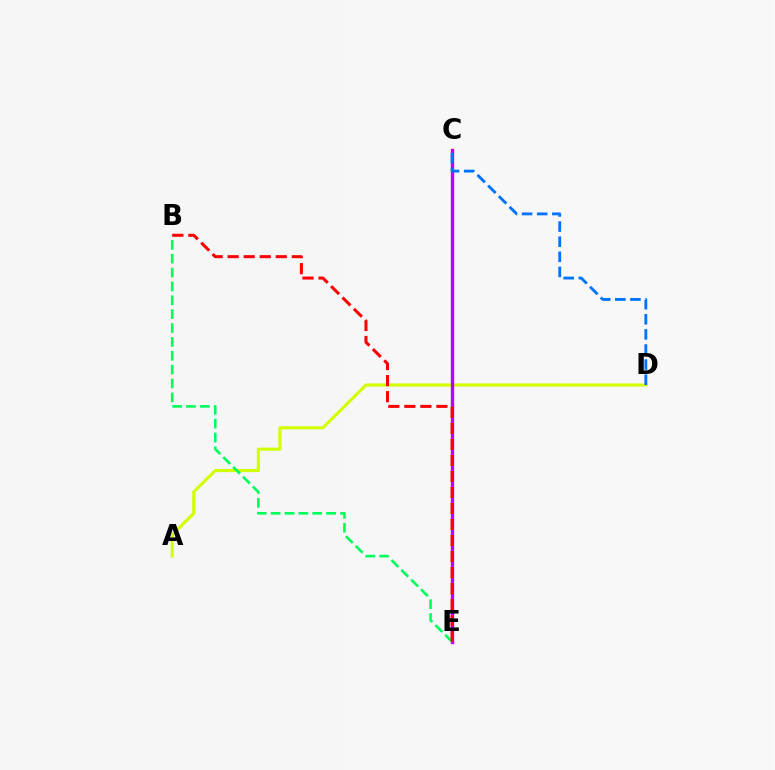{('A', 'D'): [{'color': '#d1ff00', 'line_style': 'solid', 'thickness': 2.24}], ('C', 'E'): [{'color': '#b900ff', 'line_style': 'solid', 'thickness': 2.42}], ('B', 'E'): [{'color': '#00ff5c', 'line_style': 'dashed', 'thickness': 1.88}, {'color': '#ff0000', 'line_style': 'dashed', 'thickness': 2.18}], ('C', 'D'): [{'color': '#0074ff', 'line_style': 'dashed', 'thickness': 2.05}]}